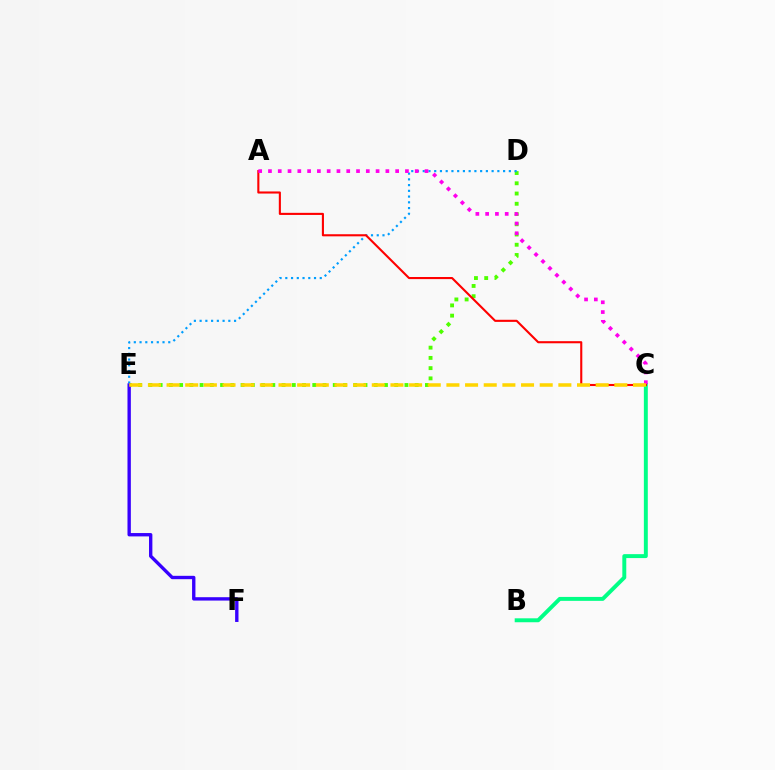{('D', 'E'): [{'color': '#4fff00', 'line_style': 'dotted', 'thickness': 2.78}, {'color': '#009eff', 'line_style': 'dotted', 'thickness': 1.56}], ('B', 'C'): [{'color': '#00ff86', 'line_style': 'solid', 'thickness': 2.83}], ('A', 'C'): [{'color': '#ff0000', 'line_style': 'solid', 'thickness': 1.51}, {'color': '#ff00ed', 'line_style': 'dotted', 'thickness': 2.66}], ('E', 'F'): [{'color': '#3700ff', 'line_style': 'solid', 'thickness': 2.42}], ('C', 'E'): [{'color': '#ffd500', 'line_style': 'dashed', 'thickness': 2.53}]}